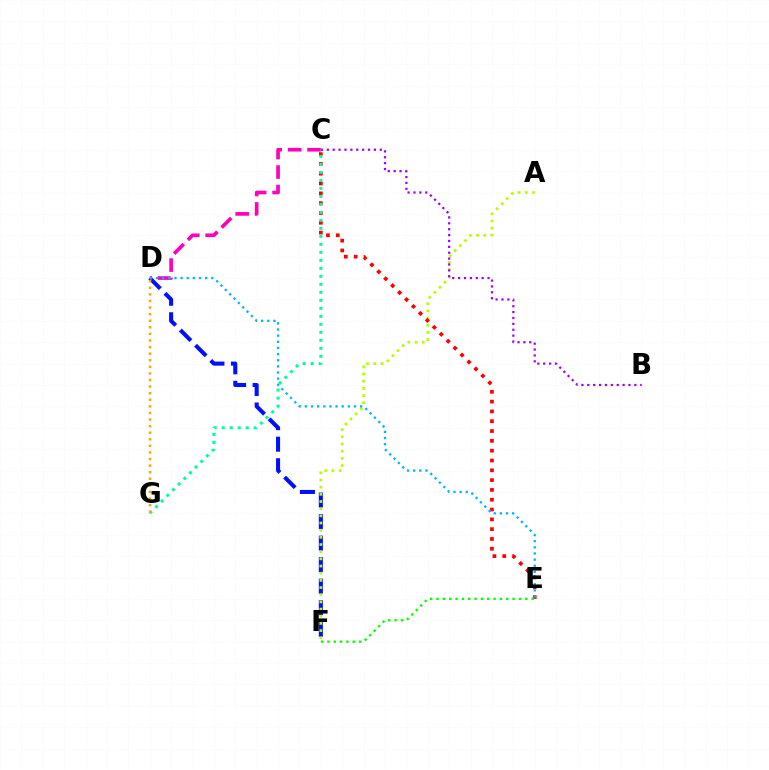{('D', 'F'): [{'color': '#0010ff', 'line_style': 'dashed', 'thickness': 2.92}], ('A', 'F'): [{'color': '#b3ff00', 'line_style': 'dotted', 'thickness': 1.95}], ('C', 'E'): [{'color': '#ff0000', 'line_style': 'dotted', 'thickness': 2.67}], ('B', 'C'): [{'color': '#9b00ff', 'line_style': 'dotted', 'thickness': 1.6}], ('E', 'F'): [{'color': '#08ff00', 'line_style': 'dotted', 'thickness': 1.72}], ('C', 'D'): [{'color': '#ff00bd', 'line_style': 'dashed', 'thickness': 2.64}], ('D', 'E'): [{'color': '#00b5ff', 'line_style': 'dotted', 'thickness': 1.67}], ('C', 'G'): [{'color': '#00ff9d', 'line_style': 'dotted', 'thickness': 2.17}], ('D', 'G'): [{'color': '#ffa500', 'line_style': 'dotted', 'thickness': 1.79}]}